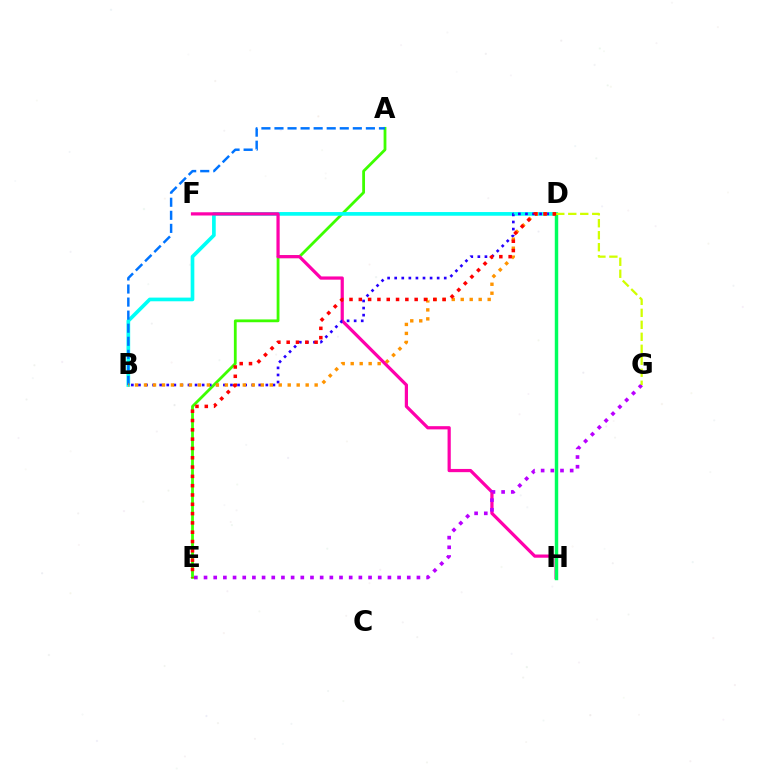{('A', 'E'): [{'color': '#3dff00', 'line_style': 'solid', 'thickness': 2.02}], ('B', 'D'): [{'color': '#00fff6', 'line_style': 'solid', 'thickness': 2.65}, {'color': '#2500ff', 'line_style': 'dotted', 'thickness': 1.92}, {'color': '#ff9400', 'line_style': 'dotted', 'thickness': 2.44}], ('F', 'H'): [{'color': '#ff00ac', 'line_style': 'solid', 'thickness': 2.32}], ('A', 'B'): [{'color': '#0074ff', 'line_style': 'dashed', 'thickness': 1.77}], ('D', 'H'): [{'color': '#00ff5c', 'line_style': 'solid', 'thickness': 2.48}], ('E', 'G'): [{'color': '#b900ff', 'line_style': 'dotted', 'thickness': 2.63}], ('D', 'G'): [{'color': '#d1ff00', 'line_style': 'dashed', 'thickness': 1.63}], ('D', 'E'): [{'color': '#ff0000', 'line_style': 'dotted', 'thickness': 2.53}]}